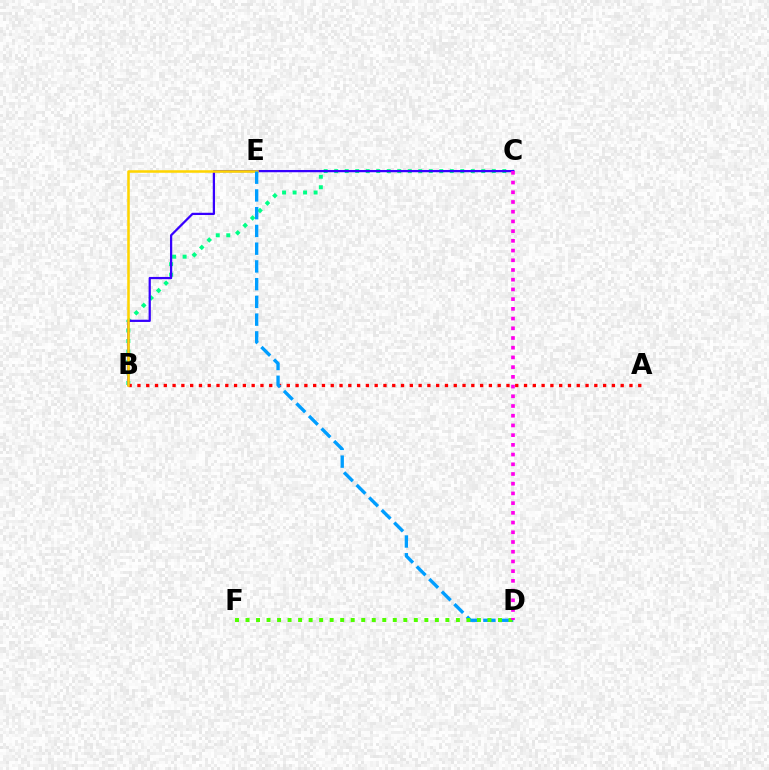{('B', 'C'): [{'color': '#00ff86', 'line_style': 'dotted', 'thickness': 2.85}, {'color': '#3700ff', 'line_style': 'solid', 'thickness': 1.61}], ('A', 'B'): [{'color': '#ff0000', 'line_style': 'dotted', 'thickness': 2.39}], ('B', 'E'): [{'color': '#ffd500', 'line_style': 'solid', 'thickness': 1.83}], ('D', 'E'): [{'color': '#009eff', 'line_style': 'dashed', 'thickness': 2.41}], ('D', 'F'): [{'color': '#4fff00', 'line_style': 'dotted', 'thickness': 2.86}], ('C', 'D'): [{'color': '#ff00ed', 'line_style': 'dotted', 'thickness': 2.64}]}